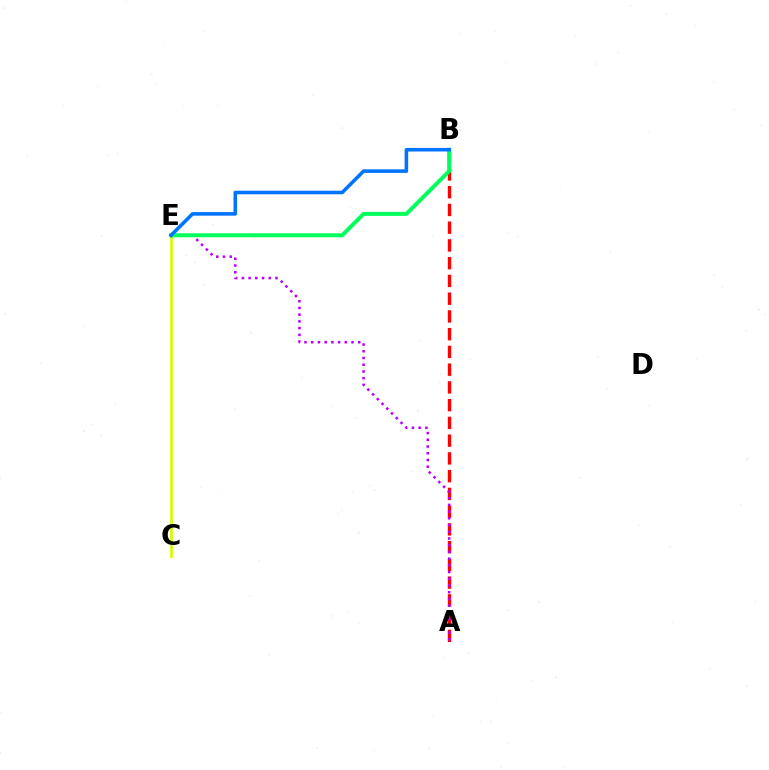{('A', 'B'): [{'color': '#ff0000', 'line_style': 'dashed', 'thickness': 2.41}], ('C', 'E'): [{'color': '#d1ff00', 'line_style': 'solid', 'thickness': 1.94}], ('A', 'E'): [{'color': '#b900ff', 'line_style': 'dotted', 'thickness': 1.83}], ('B', 'E'): [{'color': '#00ff5c', 'line_style': 'solid', 'thickness': 2.86}, {'color': '#0074ff', 'line_style': 'solid', 'thickness': 2.57}]}